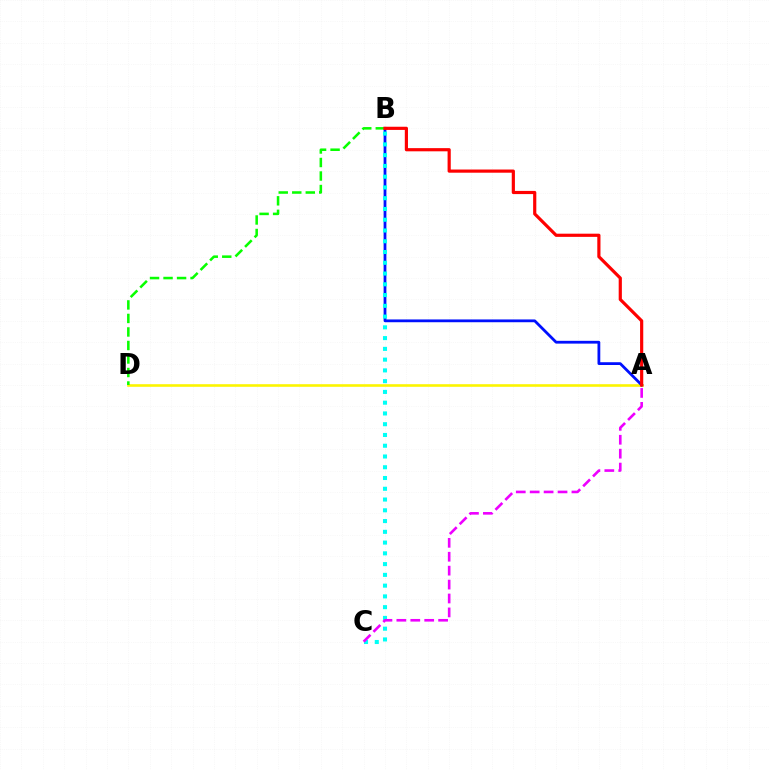{('A', 'D'): [{'color': '#fcf500', 'line_style': 'solid', 'thickness': 1.87}], ('A', 'B'): [{'color': '#0010ff', 'line_style': 'solid', 'thickness': 2.01}, {'color': '#ff0000', 'line_style': 'solid', 'thickness': 2.29}], ('B', 'D'): [{'color': '#08ff00', 'line_style': 'dashed', 'thickness': 1.84}], ('B', 'C'): [{'color': '#00fff6', 'line_style': 'dotted', 'thickness': 2.92}], ('A', 'C'): [{'color': '#ee00ff', 'line_style': 'dashed', 'thickness': 1.89}]}